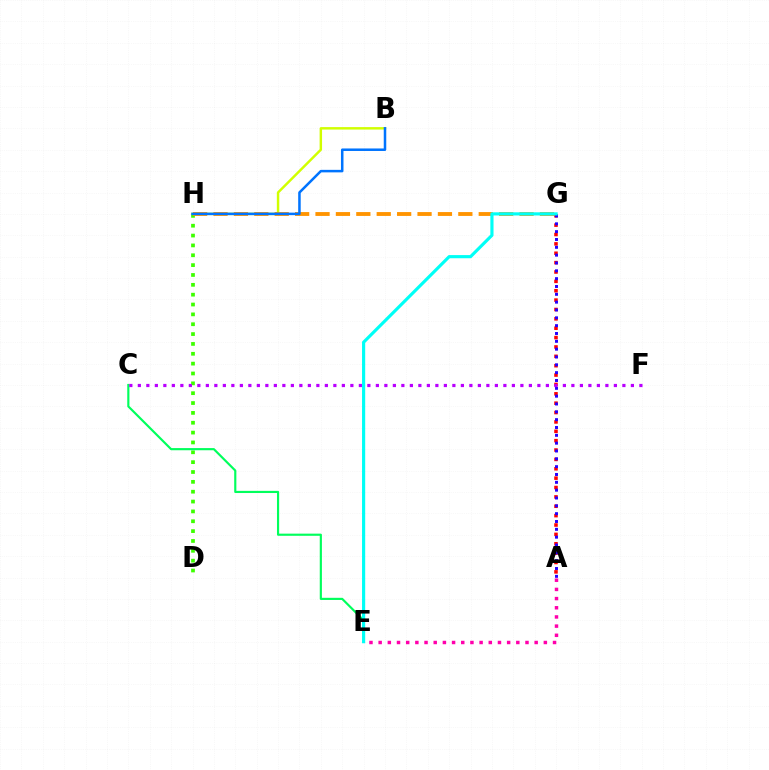{('A', 'G'): [{'color': '#ff0000', 'line_style': 'dotted', 'thickness': 2.55}, {'color': '#2500ff', 'line_style': 'dotted', 'thickness': 2.13}], ('D', 'H'): [{'color': '#3dff00', 'line_style': 'dotted', 'thickness': 2.68}], ('C', 'E'): [{'color': '#00ff5c', 'line_style': 'solid', 'thickness': 1.56}], ('B', 'H'): [{'color': '#d1ff00', 'line_style': 'solid', 'thickness': 1.77}, {'color': '#0074ff', 'line_style': 'solid', 'thickness': 1.81}], ('G', 'H'): [{'color': '#ff9400', 'line_style': 'dashed', 'thickness': 2.77}], ('C', 'F'): [{'color': '#b900ff', 'line_style': 'dotted', 'thickness': 2.31}], ('A', 'E'): [{'color': '#ff00ac', 'line_style': 'dotted', 'thickness': 2.49}], ('E', 'G'): [{'color': '#00fff6', 'line_style': 'solid', 'thickness': 2.27}]}